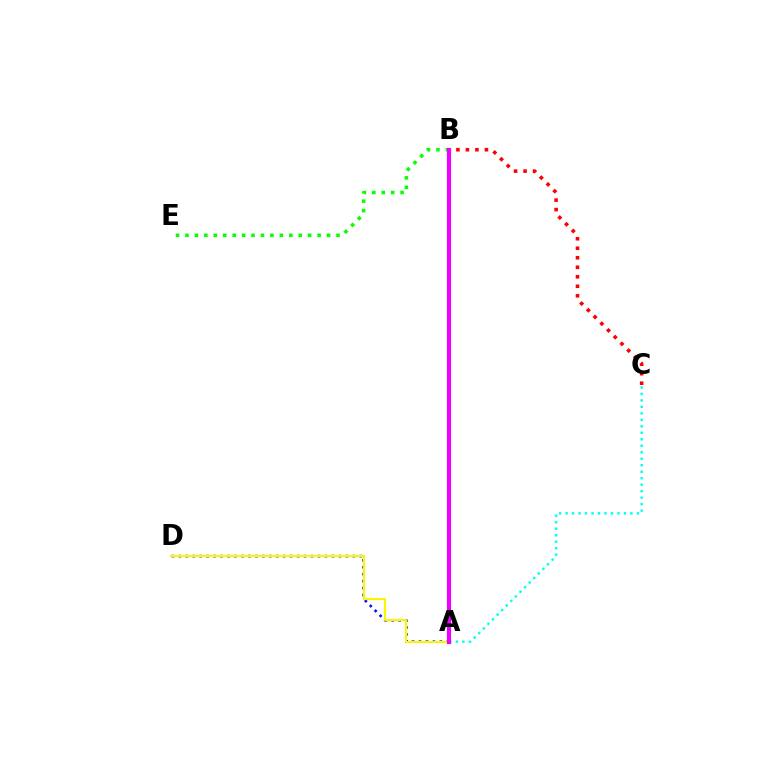{('A', 'D'): [{'color': '#0010ff', 'line_style': 'dotted', 'thickness': 1.89}, {'color': '#fcf500', 'line_style': 'solid', 'thickness': 1.55}], ('B', 'E'): [{'color': '#08ff00', 'line_style': 'dotted', 'thickness': 2.56}], ('B', 'C'): [{'color': '#ff0000', 'line_style': 'dotted', 'thickness': 2.58}], ('A', 'C'): [{'color': '#00fff6', 'line_style': 'dotted', 'thickness': 1.76}], ('A', 'B'): [{'color': '#ee00ff', 'line_style': 'solid', 'thickness': 2.98}]}